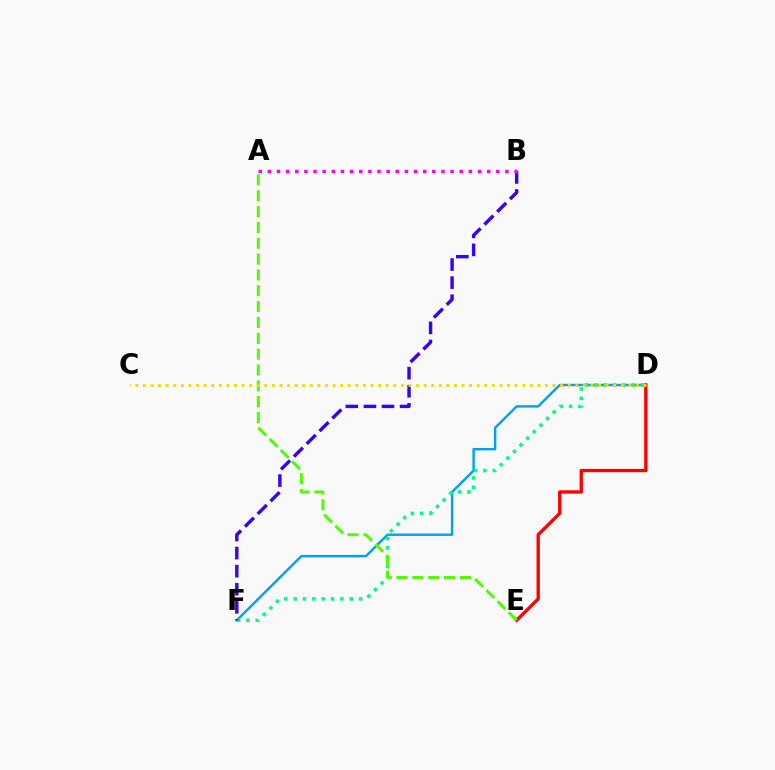{('D', 'F'): [{'color': '#009eff', 'line_style': 'solid', 'thickness': 1.73}, {'color': '#00ff86', 'line_style': 'dotted', 'thickness': 2.54}], ('D', 'E'): [{'color': '#ff0000', 'line_style': 'solid', 'thickness': 2.39}], ('B', 'F'): [{'color': '#3700ff', 'line_style': 'dashed', 'thickness': 2.46}], ('A', 'E'): [{'color': '#4fff00', 'line_style': 'dashed', 'thickness': 2.15}], ('C', 'D'): [{'color': '#ffd500', 'line_style': 'dotted', 'thickness': 2.06}], ('A', 'B'): [{'color': '#ff00ed', 'line_style': 'dotted', 'thickness': 2.48}]}